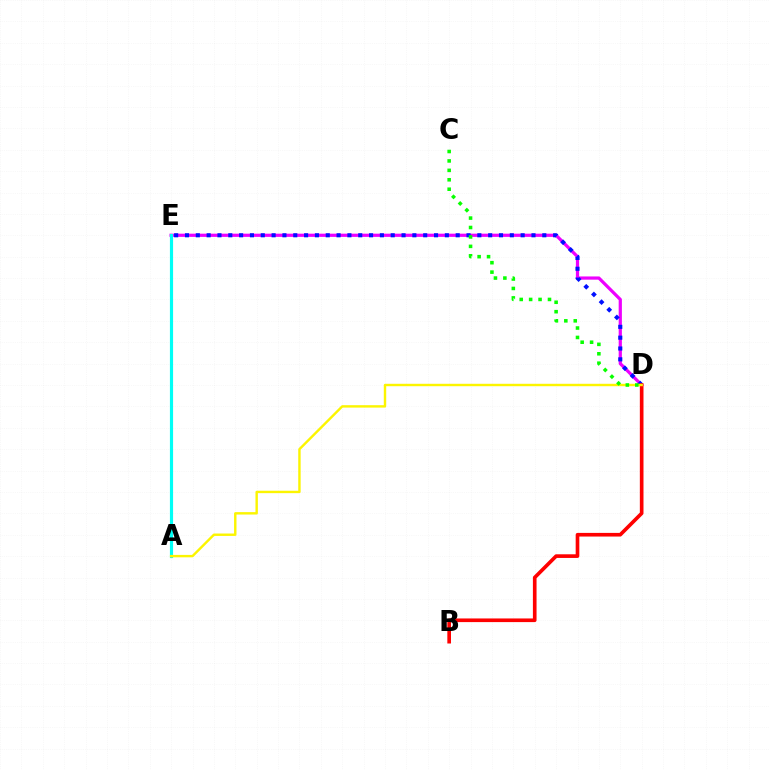{('D', 'E'): [{'color': '#ee00ff', 'line_style': 'solid', 'thickness': 2.31}, {'color': '#0010ff', 'line_style': 'dotted', 'thickness': 2.94}], ('A', 'E'): [{'color': '#00fff6', 'line_style': 'solid', 'thickness': 2.28}], ('B', 'D'): [{'color': '#ff0000', 'line_style': 'solid', 'thickness': 2.63}], ('A', 'D'): [{'color': '#fcf500', 'line_style': 'solid', 'thickness': 1.74}], ('C', 'D'): [{'color': '#08ff00', 'line_style': 'dotted', 'thickness': 2.56}]}